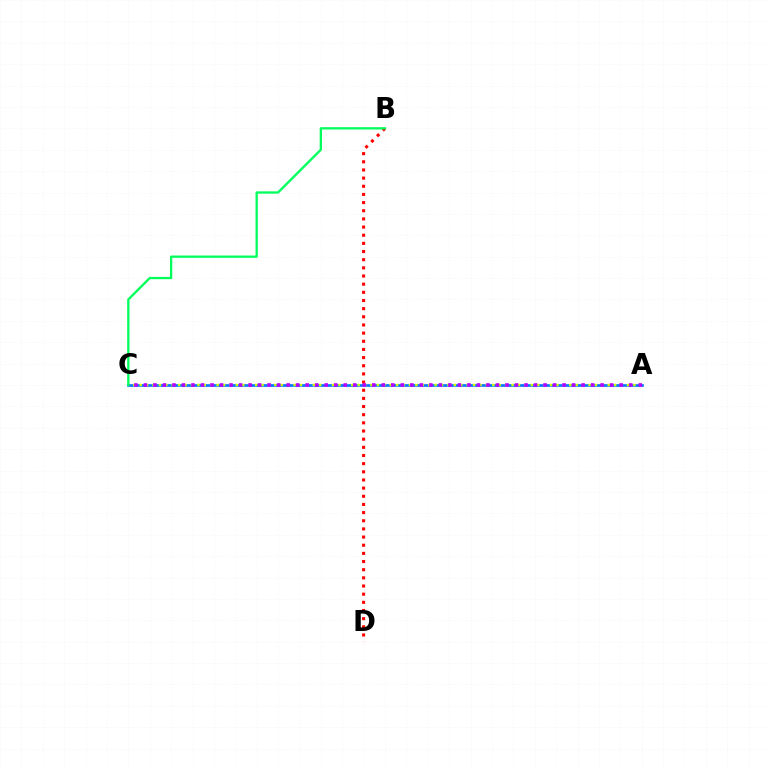{('A', 'C'): [{'color': '#0074ff', 'line_style': 'solid', 'thickness': 1.9}, {'color': '#d1ff00', 'line_style': 'dotted', 'thickness': 1.74}, {'color': '#b900ff', 'line_style': 'dotted', 'thickness': 2.59}], ('B', 'D'): [{'color': '#ff0000', 'line_style': 'dotted', 'thickness': 2.22}], ('B', 'C'): [{'color': '#00ff5c', 'line_style': 'solid', 'thickness': 1.67}]}